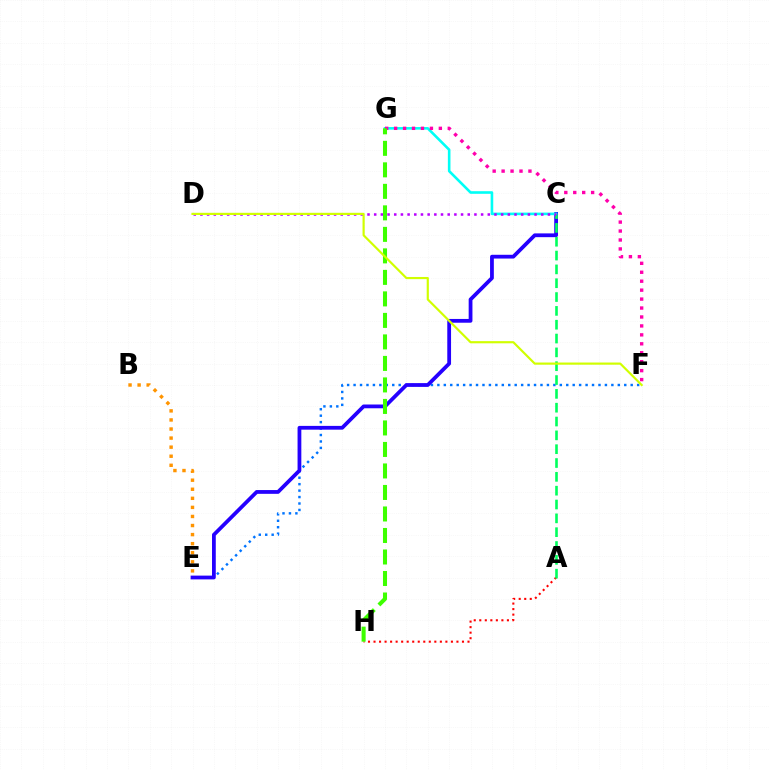{('E', 'F'): [{'color': '#0074ff', 'line_style': 'dotted', 'thickness': 1.75}], ('C', 'E'): [{'color': '#2500ff', 'line_style': 'solid', 'thickness': 2.72}], ('C', 'G'): [{'color': '#00fff6', 'line_style': 'solid', 'thickness': 1.88}], ('F', 'G'): [{'color': '#ff00ac', 'line_style': 'dotted', 'thickness': 2.43}], ('A', 'H'): [{'color': '#ff0000', 'line_style': 'dotted', 'thickness': 1.5}], ('A', 'C'): [{'color': '#00ff5c', 'line_style': 'dashed', 'thickness': 1.88}], ('B', 'E'): [{'color': '#ff9400', 'line_style': 'dotted', 'thickness': 2.46}], ('C', 'D'): [{'color': '#b900ff', 'line_style': 'dotted', 'thickness': 1.82}], ('G', 'H'): [{'color': '#3dff00', 'line_style': 'dashed', 'thickness': 2.92}], ('D', 'F'): [{'color': '#d1ff00', 'line_style': 'solid', 'thickness': 1.57}]}